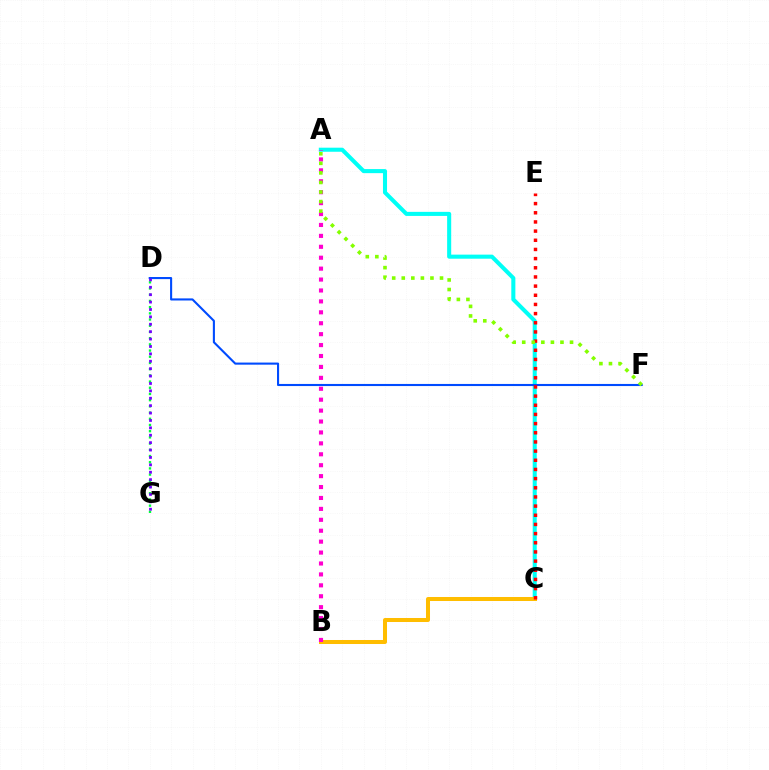{('A', 'C'): [{'color': '#00fff6', 'line_style': 'solid', 'thickness': 2.93}], ('D', 'G'): [{'color': '#00ff39', 'line_style': 'dotted', 'thickness': 1.69}, {'color': '#7200ff', 'line_style': 'dotted', 'thickness': 2.01}], ('D', 'F'): [{'color': '#004bff', 'line_style': 'solid', 'thickness': 1.51}], ('B', 'C'): [{'color': '#ffbd00', 'line_style': 'solid', 'thickness': 2.89}], ('C', 'E'): [{'color': '#ff0000', 'line_style': 'dotted', 'thickness': 2.49}], ('A', 'B'): [{'color': '#ff00cf', 'line_style': 'dotted', 'thickness': 2.97}], ('A', 'F'): [{'color': '#84ff00', 'line_style': 'dotted', 'thickness': 2.6}]}